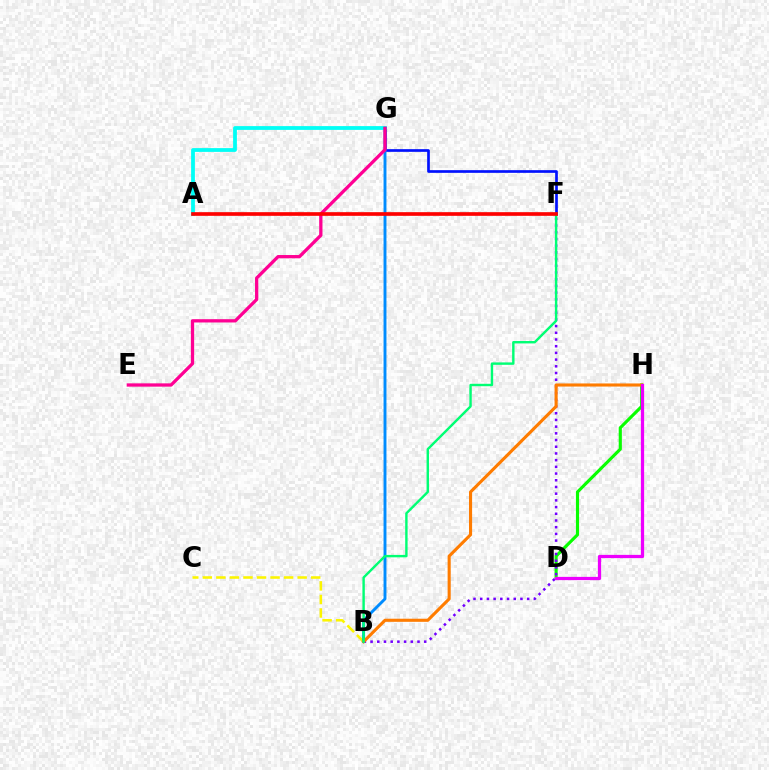{('F', 'G'): [{'color': '#0010ff', 'line_style': 'solid', 'thickness': 1.93}], ('A', 'G'): [{'color': '#00fff6', 'line_style': 'solid', 'thickness': 2.72}], ('B', 'C'): [{'color': '#fcf500', 'line_style': 'dashed', 'thickness': 1.84}], ('D', 'H'): [{'color': '#08ff00', 'line_style': 'solid', 'thickness': 2.26}, {'color': '#ee00ff', 'line_style': 'solid', 'thickness': 2.33}], ('B', 'G'): [{'color': '#008cff', 'line_style': 'solid', 'thickness': 2.1}], ('E', 'G'): [{'color': '#ff0094', 'line_style': 'solid', 'thickness': 2.36}], ('B', 'F'): [{'color': '#7200ff', 'line_style': 'dotted', 'thickness': 1.82}, {'color': '#00ff74', 'line_style': 'solid', 'thickness': 1.74}], ('A', 'F'): [{'color': '#84ff00', 'line_style': 'dashed', 'thickness': 1.56}, {'color': '#ff0000', 'line_style': 'solid', 'thickness': 2.63}], ('B', 'H'): [{'color': '#ff7c00', 'line_style': 'solid', 'thickness': 2.23}]}